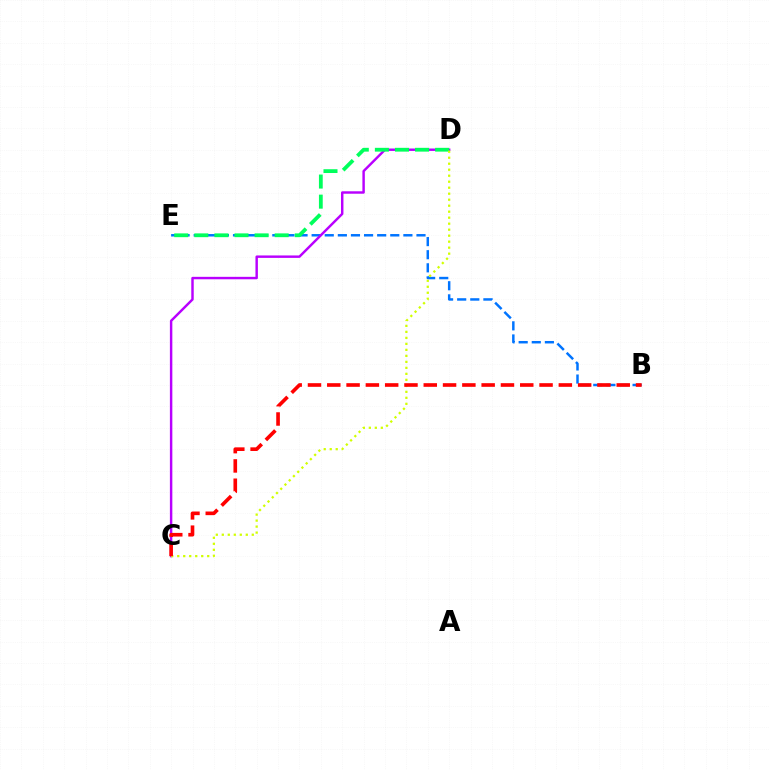{('B', 'E'): [{'color': '#0074ff', 'line_style': 'dashed', 'thickness': 1.78}], ('C', 'D'): [{'color': '#b900ff', 'line_style': 'solid', 'thickness': 1.76}, {'color': '#d1ff00', 'line_style': 'dotted', 'thickness': 1.63}], ('D', 'E'): [{'color': '#00ff5c', 'line_style': 'dashed', 'thickness': 2.73}], ('B', 'C'): [{'color': '#ff0000', 'line_style': 'dashed', 'thickness': 2.62}]}